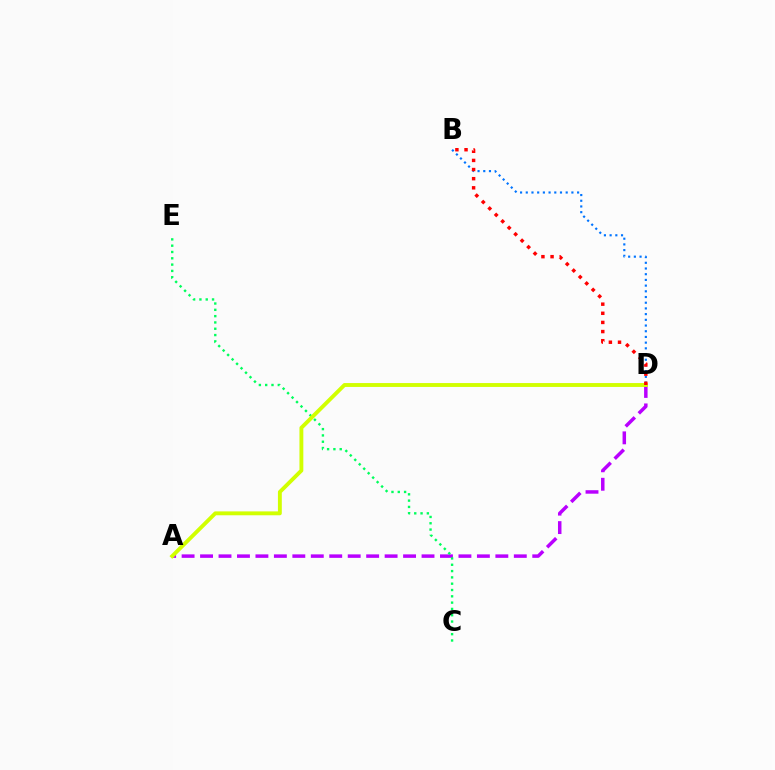{('A', 'D'): [{'color': '#b900ff', 'line_style': 'dashed', 'thickness': 2.51}, {'color': '#d1ff00', 'line_style': 'solid', 'thickness': 2.79}], ('B', 'D'): [{'color': '#0074ff', 'line_style': 'dotted', 'thickness': 1.55}, {'color': '#ff0000', 'line_style': 'dotted', 'thickness': 2.48}], ('C', 'E'): [{'color': '#00ff5c', 'line_style': 'dotted', 'thickness': 1.71}]}